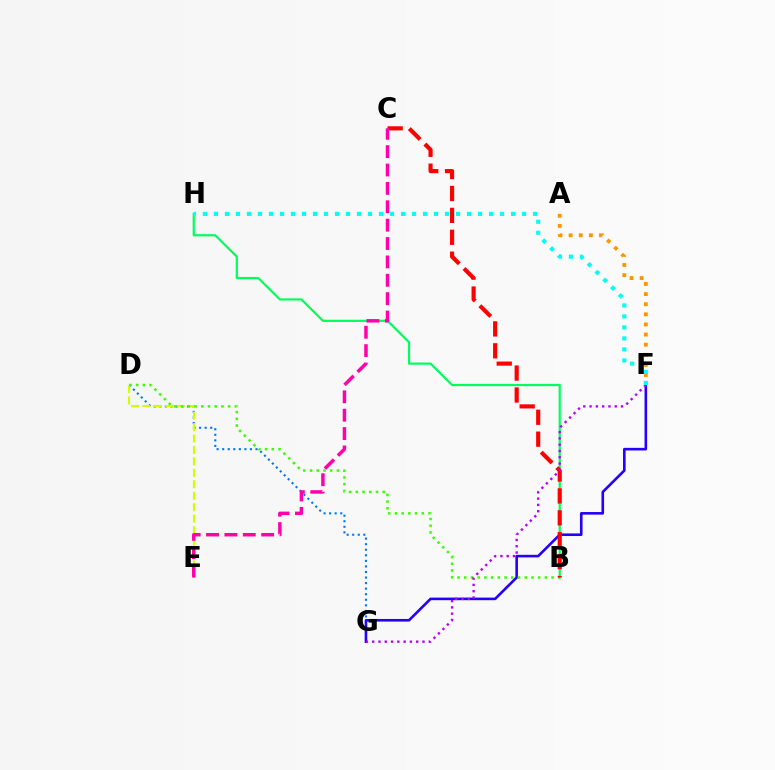{('D', 'G'): [{'color': '#0074ff', 'line_style': 'dotted', 'thickness': 1.51}], ('D', 'E'): [{'color': '#d1ff00', 'line_style': 'dashed', 'thickness': 1.56}], ('F', 'G'): [{'color': '#2500ff', 'line_style': 'solid', 'thickness': 1.88}, {'color': '#b900ff', 'line_style': 'dotted', 'thickness': 1.71}], ('A', 'F'): [{'color': '#ff9400', 'line_style': 'dotted', 'thickness': 2.75}], ('B', 'H'): [{'color': '#00ff5c', 'line_style': 'solid', 'thickness': 1.58}], ('B', 'D'): [{'color': '#3dff00', 'line_style': 'dotted', 'thickness': 1.83}], ('B', 'C'): [{'color': '#ff0000', 'line_style': 'dashed', 'thickness': 2.98}], ('F', 'H'): [{'color': '#00fff6', 'line_style': 'dotted', 'thickness': 2.99}], ('C', 'E'): [{'color': '#ff00ac', 'line_style': 'dashed', 'thickness': 2.5}]}